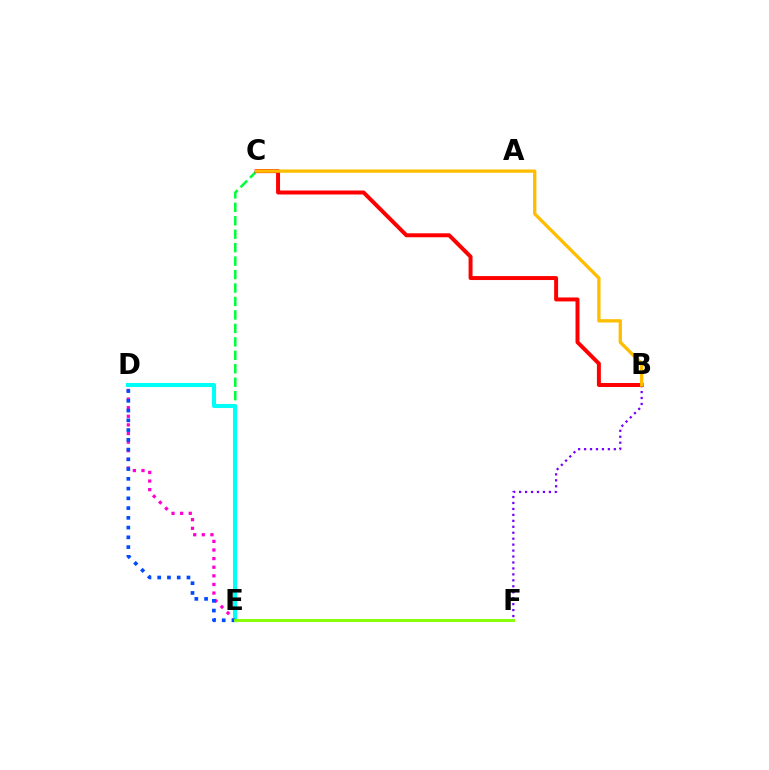{('C', 'E'): [{'color': '#00ff39', 'line_style': 'dashed', 'thickness': 1.83}], ('D', 'E'): [{'color': '#ff00cf', 'line_style': 'dotted', 'thickness': 2.34}, {'color': '#00fff6', 'line_style': 'solid', 'thickness': 2.93}, {'color': '#004bff', 'line_style': 'dotted', 'thickness': 2.65}], ('B', 'F'): [{'color': '#7200ff', 'line_style': 'dotted', 'thickness': 1.62}], ('E', 'F'): [{'color': '#84ff00', 'line_style': 'solid', 'thickness': 2.06}], ('B', 'C'): [{'color': '#ff0000', 'line_style': 'solid', 'thickness': 2.86}, {'color': '#ffbd00', 'line_style': 'solid', 'thickness': 2.38}]}